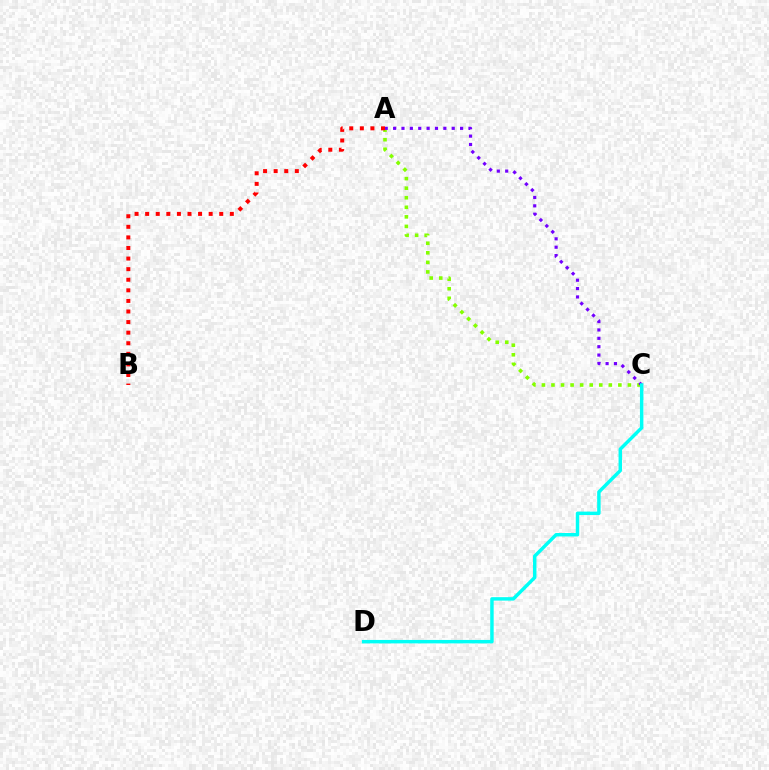{('A', 'C'): [{'color': '#84ff00', 'line_style': 'dotted', 'thickness': 2.6}, {'color': '#7200ff', 'line_style': 'dotted', 'thickness': 2.27}], ('C', 'D'): [{'color': '#00fff6', 'line_style': 'solid', 'thickness': 2.48}], ('A', 'B'): [{'color': '#ff0000', 'line_style': 'dotted', 'thickness': 2.88}]}